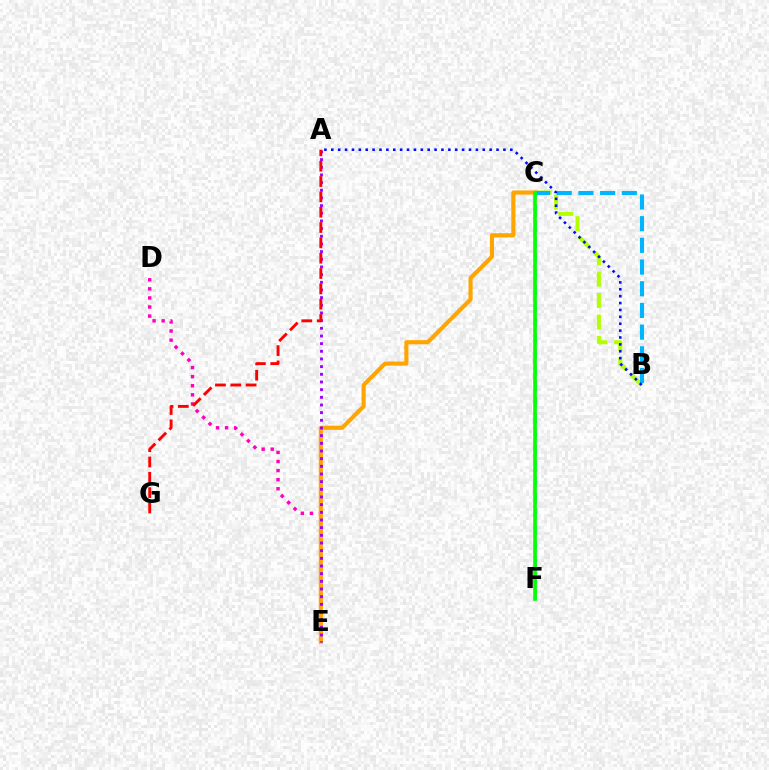{('B', 'C'): [{'color': '#b3ff00', 'line_style': 'dashed', 'thickness': 2.91}, {'color': '#00b5ff', 'line_style': 'dashed', 'thickness': 2.95}], ('D', 'E'): [{'color': '#ff00bd', 'line_style': 'dotted', 'thickness': 2.47}], ('C', 'F'): [{'color': '#00ff9d', 'line_style': 'dashed', 'thickness': 2.17}, {'color': '#08ff00', 'line_style': 'solid', 'thickness': 2.61}], ('C', 'E'): [{'color': '#ffa500', 'line_style': 'solid', 'thickness': 2.97}], ('A', 'B'): [{'color': '#0010ff', 'line_style': 'dotted', 'thickness': 1.87}], ('A', 'E'): [{'color': '#9b00ff', 'line_style': 'dotted', 'thickness': 2.08}], ('A', 'G'): [{'color': '#ff0000', 'line_style': 'dashed', 'thickness': 2.08}]}